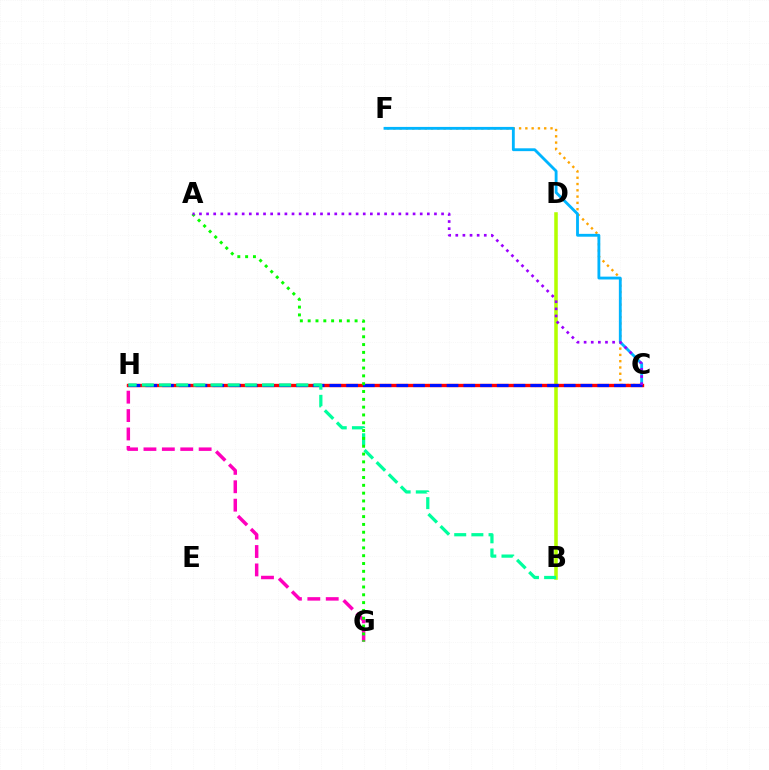{('C', 'F'): [{'color': '#ffa500', 'line_style': 'dotted', 'thickness': 1.71}, {'color': '#00b5ff', 'line_style': 'solid', 'thickness': 2.04}], ('B', 'D'): [{'color': '#b3ff00', 'line_style': 'solid', 'thickness': 2.55}], ('C', 'H'): [{'color': '#ff0000', 'line_style': 'solid', 'thickness': 2.42}, {'color': '#0010ff', 'line_style': 'dashed', 'thickness': 2.27}], ('G', 'H'): [{'color': '#ff00bd', 'line_style': 'dashed', 'thickness': 2.5}], ('B', 'H'): [{'color': '#00ff9d', 'line_style': 'dashed', 'thickness': 2.33}], ('A', 'G'): [{'color': '#08ff00', 'line_style': 'dotted', 'thickness': 2.12}], ('A', 'C'): [{'color': '#9b00ff', 'line_style': 'dotted', 'thickness': 1.93}]}